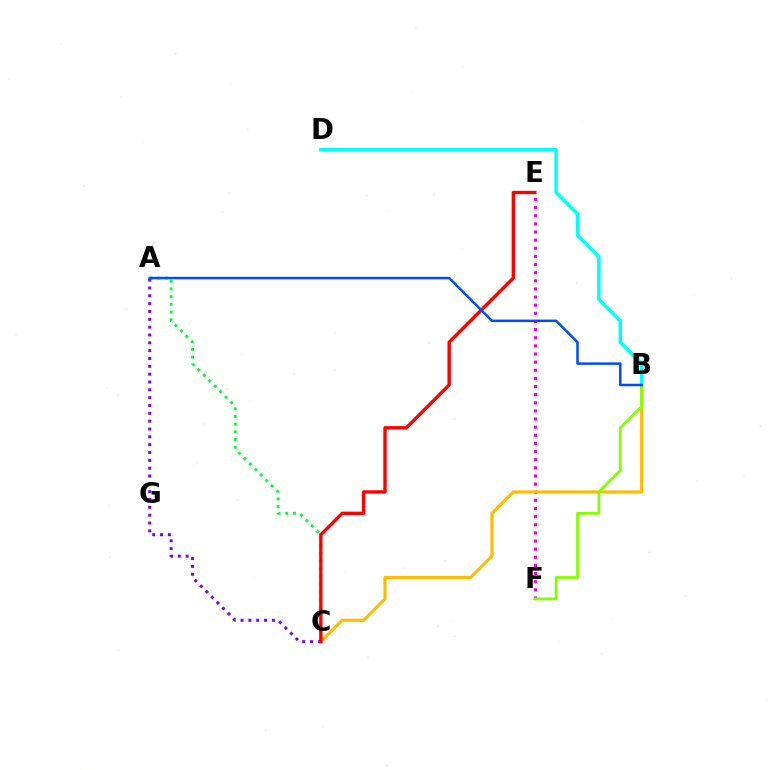{('A', 'C'): [{'color': '#00ff39', 'line_style': 'dotted', 'thickness': 2.09}, {'color': '#7200ff', 'line_style': 'dotted', 'thickness': 2.13}], ('E', 'F'): [{'color': '#ff00cf', 'line_style': 'dotted', 'thickness': 2.21}], ('B', 'D'): [{'color': '#00fff6', 'line_style': 'solid', 'thickness': 2.49}], ('B', 'C'): [{'color': '#ffbd00', 'line_style': 'solid', 'thickness': 2.27}], ('B', 'F'): [{'color': '#84ff00', 'line_style': 'solid', 'thickness': 2.0}], ('C', 'E'): [{'color': '#ff0000', 'line_style': 'solid', 'thickness': 2.43}], ('A', 'B'): [{'color': '#004bff', 'line_style': 'solid', 'thickness': 1.8}]}